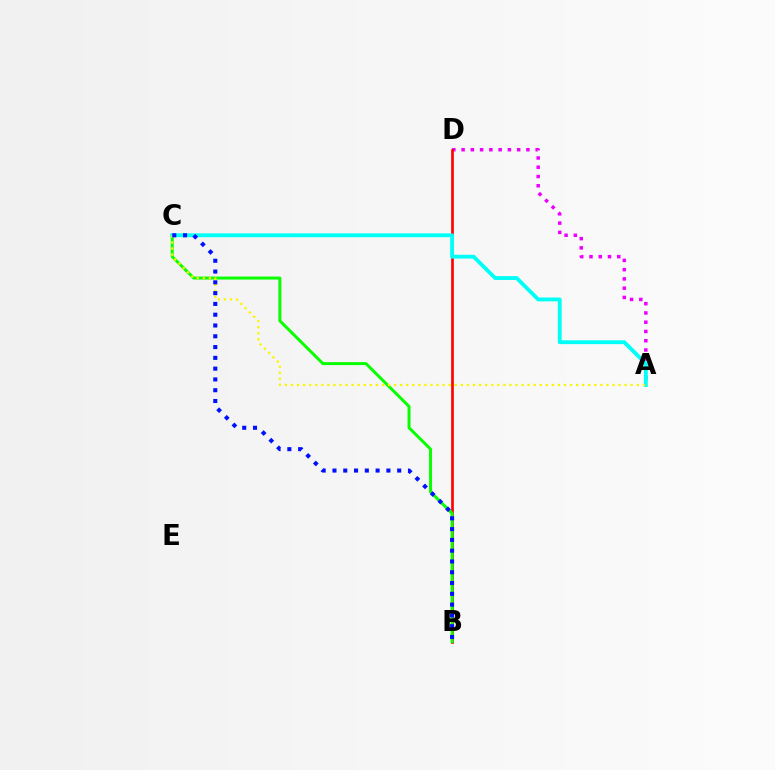{('A', 'D'): [{'color': '#ee00ff', 'line_style': 'dotted', 'thickness': 2.52}], ('B', 'D'): [{'color': '#ff0000', 'line_style': 'solid', 'thickness': 1.92}], ('B', 'C'): [{'color': '#08ff00', 'line_style': 'solid', 'thickness': 2.15}, {'color': '#0010ff', 'line_style': 'dotted', 'thickness': 2.93}], ('A', 'C'): [{'color': '#00fff6', 'line_style': 'solid', 'thickness': 2.77}, {'color': '#fcf500', 'line_style': 'dotted', 'thickness': 1.65}]}